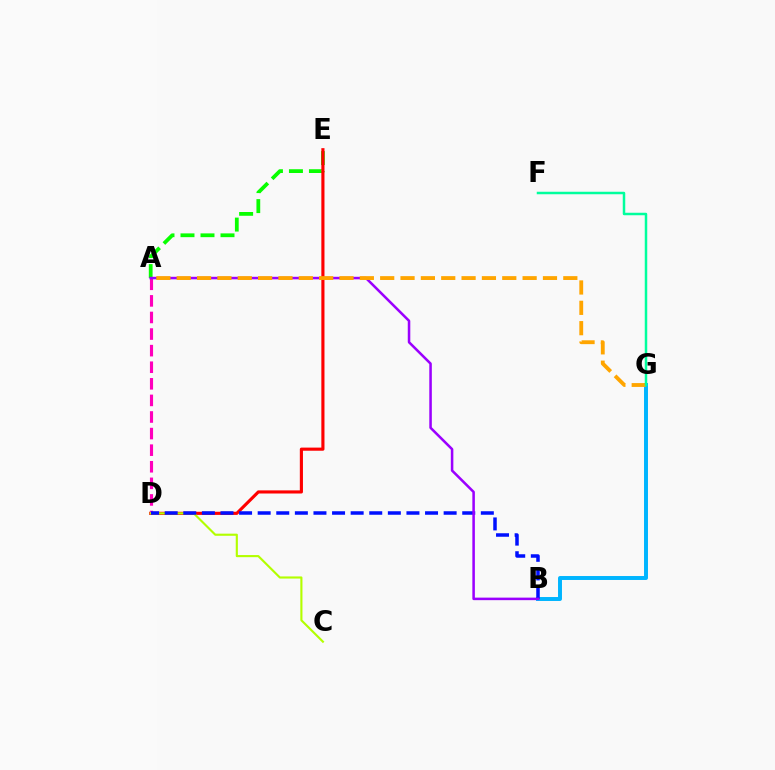{('A', 'E'): [{'color': '#08ff00', 'line_style': 'dashed', 'thickness': 2.72}], ('D', 'E'): [{'color': '#ff0000', 'line_style': 'solid', 'thickness': 2.25}], ('A', 'D'): [{'color': '#ff00bd', 'line_style': 'dashed', 'thickness': 2.25}], ('C', 'D'): [{'color': '#b3ff00', 'line_style': 'solid', 'thickness': 1.53}], ('B', 'G'): [{'color': '#00b5ff', 'line_style': 'solid', 'thickness': 2.84}], ('B', 'D'): [{'color': '#0010ff', 'line_style': 'dashed', 'thickness': 2.53}], ('A', 'B'): [{'color': '#9b00ff', 'line_style': 'solid', 'thickness': 1.82}], ('A', 'G'): [{'color': '#ffa500', 'line_style': 'dashed', 'thickness': 2.76}], ('F', 'G'): [{'color': '#00ff9d', 'line_style': 'solid', 'thickness': 1.79}]}